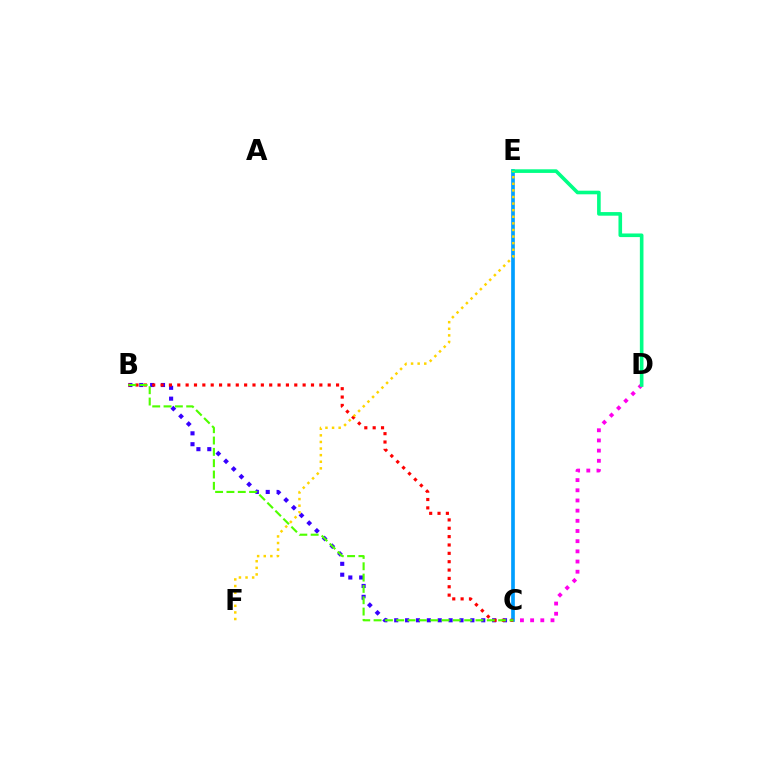{('C', 'D'): [{'color': '#ff00ed', 'line_style': 'dotted', 'thickness': 2.77}], ('C', 'E'): [{'color': '#009eff', 'line_style': 'solid', 'thickness': 2.65}], ('B', 'C'): [{'color': '#3700ff', 'line_style': 'dotted', 'thickness': 2.96}, {'color': '#ff0000', 'line_style': 'dotted', 'thickness': 2.27}, {'color': '#4fff00', 'line_style': 'dashed', 'thickness': 1.54}], ('D', 'E'): [{'color': '#00ff86', 'line_style': 'solid', 'thickness': 2.6}], ('E', 'F'): [{'color': '#ffd500', 'line_style': 'dotted', 'thickness': 1.79}]}